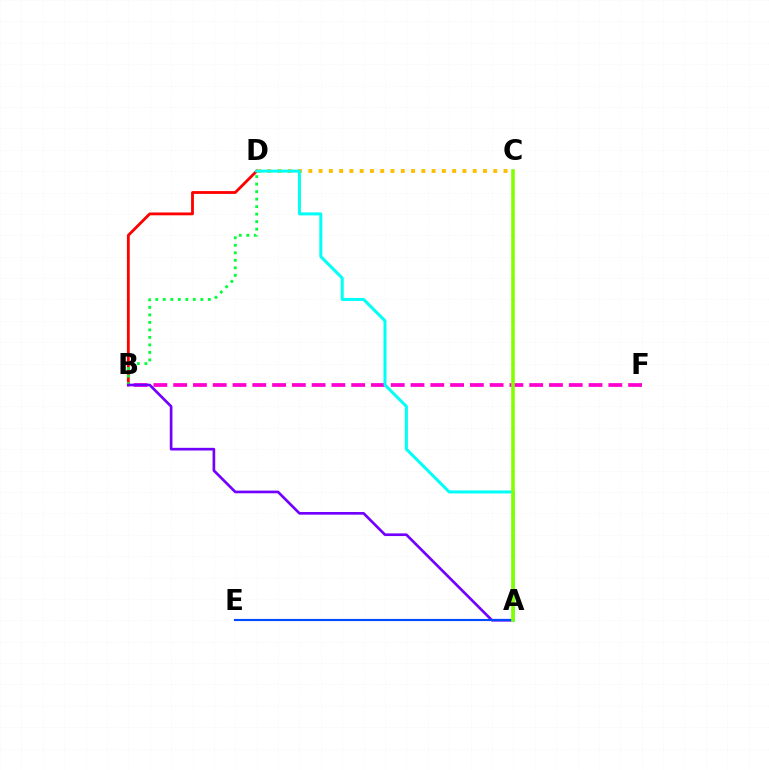{('B', 'F'): [{'color': '#ff00cf', 'line_style': 'dashed', 'thickness': 2.69}], ('B', 'D'): [{'color': '#ff0000', 'line_style': 'solid', 'thickness': 2.02}, {'color': '#00ff39', 'line_style': 'dotted', 'thickness': 2.04}], ('C', 'D'): [{'color': '#ffbd00', 'line_style': 'dotted', 'thickness': 2.79}], ('A', 'B'): [{'color': '#7200ff', 'line_style': 'solid', 'thickness': 1.92}], ('A', 'E'): [{'color': '#004bff', 'line_style': 'solid', 'thickness': 1.54}], ('A', 'D'): [{'color': '#00fff6', 'line_style': 'solid', 'thickness': 2.17}], ('A', 'C'): [{'color': '#84ff00', 'line_style': 'solid', 'thickness': 2.6}]}